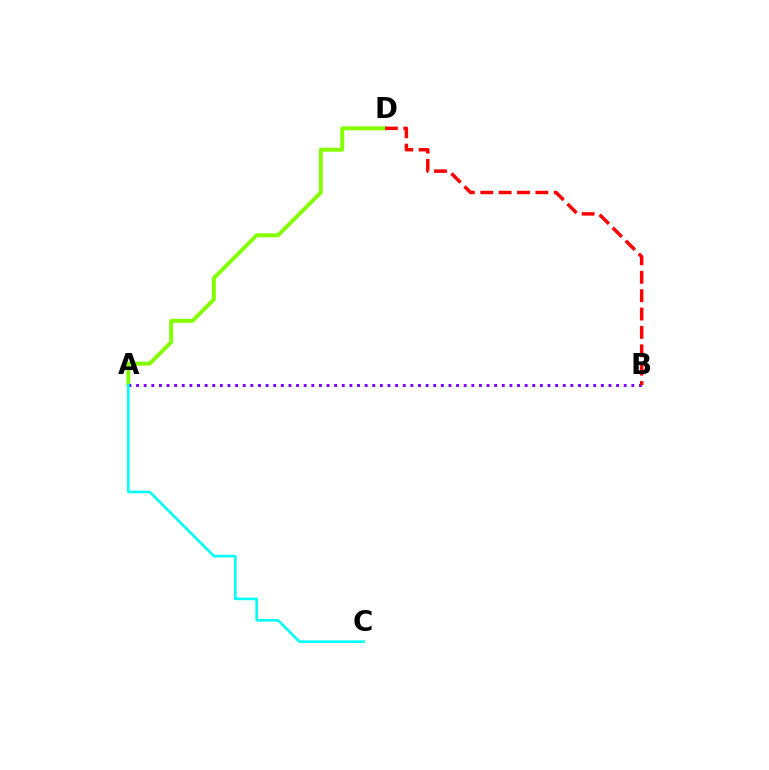{('A', 'D'): [{'color': '#84ff00', 'line_style': 'solid', 'thickness': 2.84}], ('A', 'B'): [{'color': '#7200ff', 'line_style': 'dotted', 'thickness': 2.07}], ('B', 'D'): [{'color': '#ff0000', 'line_style': 'dashed', 'thickness': 2.5}], ('A', 'C'): [{'color': '#00fff6', 'line_style': 'solid', 'thickness': 1.87}]}